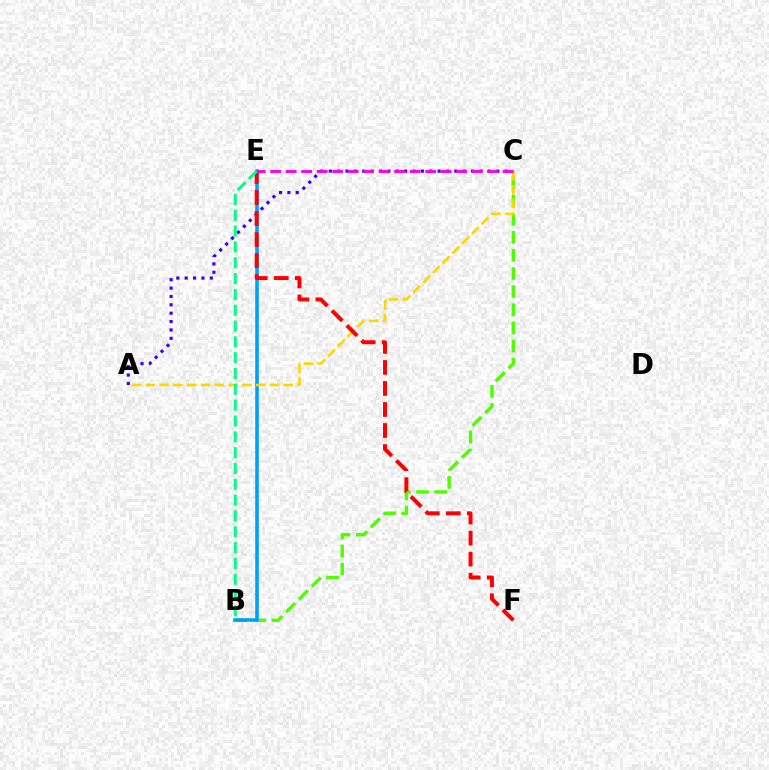{('B', 'C'): [{'color': '#4fff00', 'line_style': 'dashed', 'thickness': 2.46}], ('B', 'E'): [{'color': '#009eff', 'line_style': 'solid', 'thickness': 2.57}, {'color': '#00ff86', 'line_style': 'dashed', 'thickness': 2.15}], ('A', 'C'): [{'color': '#3700ff', 'line_style': 'dotted', 'thickness': 2.27}, {'color': '#ffd500', 'line_style': 'dashed', 'thickness': 1.88}], ('C', 'E'): [{'color': '#ff00ed', 'line_style': 'dashed', 'thickness': 2.11}], ('E', 'F'): [{'color': '#ff0000', 'line_style': 'dashed', 'thickness': 2.85}]}